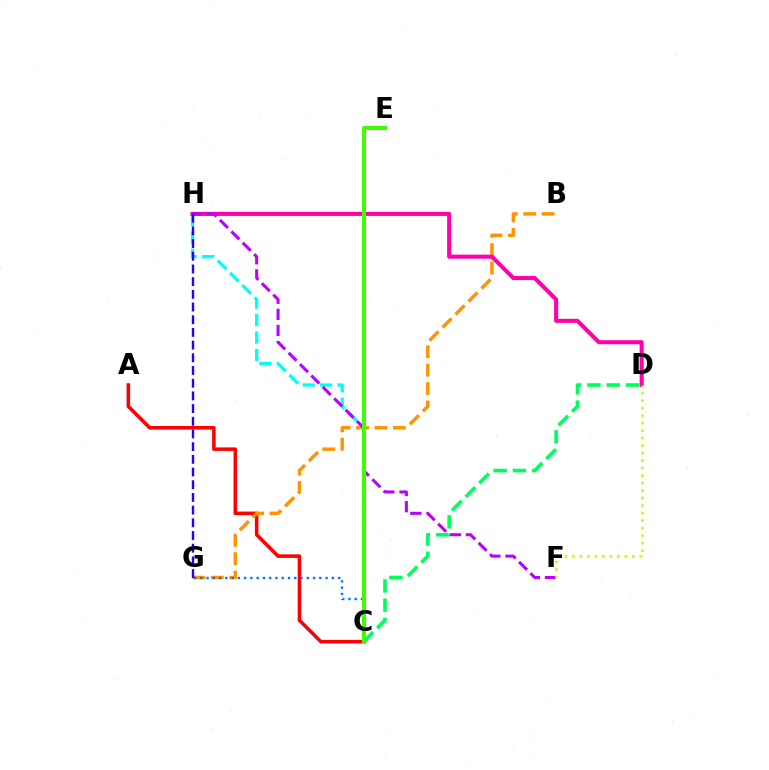{('A', 'C'): [{'color': '#ff0000', 'line_style': 'solid', 'thickness': 2.54}], ('B', 'G'): [{'color': '#ff9400', 'line_style': 'dashed', 'thickness': 2.5}], ('C', 'H'): [{'color': '#00fff6', 'line_style': 'dashed', 'thickness': 2.36}], ('C', 'D'): [{'color': '#00ff5c', 'line_style': 'dashed', 'thickness': 2.62}], ('C', 'G'): [{'color': '#0074ff', 'line_style': 'dotted', 'thickness': 1.7}], ('D', 'H'): [{'color': '#ff00ac', 'line_style': 'solid', 'thickness': 2.93}], ('F', 'H'): [{'color': '#b900ff', 'line_style': 'dashed', 'thickness': 2.19}], ('D', 'F'): [{'color': '#d1ff00', 'line_style': 'dotted', 'thickness': 2.04}], ('G', 'H'): [{'color': '#2500ff', 'line_style': 'dashed', 'thickness': 1.72}], ('C', 'E'): [{'color': '#3dff00', 'line_style': 'solid', 'thickness': 2.89}]}